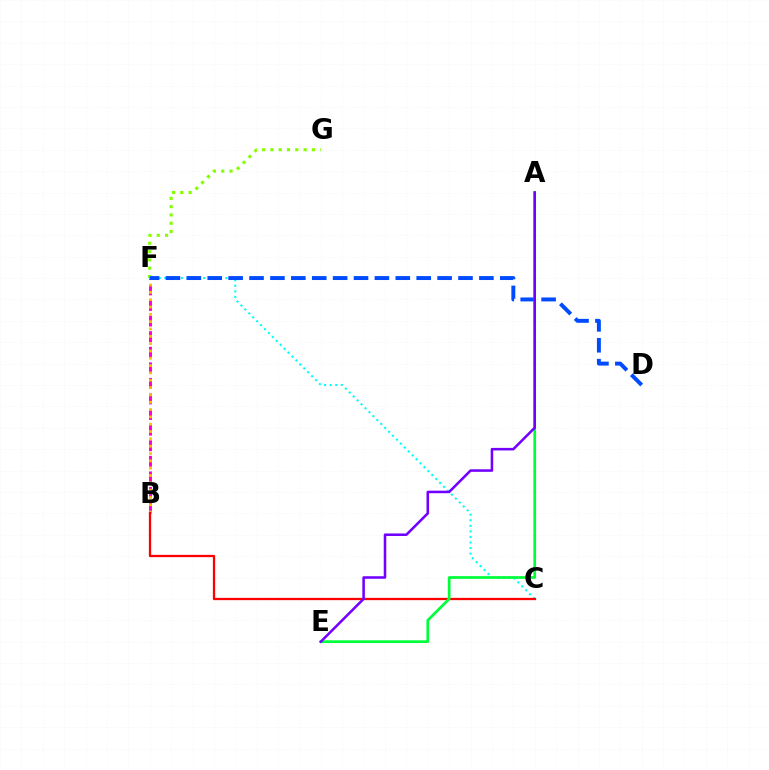{('C', 'F'): [{'color': '#00fff6', 'line_style': 'dotted', 'thickness': 1.51}], ('B', 'F'): [{'color': '#ff00cf', 'line_style': 'dashed', 'thickness': 2.12}, {'color': '#ffbd00', 'line_style': 'dotted', 'thickness': 1.99}], ('F', 'G'): [{'color': '#84ff00', 'line_style': 'dotted', 'thickness': 2.25}], ('B', 'C'): [{'color': '#ff0000', 'line_style': 'solid', 'thickness': 1.65}], ('D', 'F'): [{'color': '#004bff', 'line_style': 'dashed', 'thickness': 2.84}], ('A', 'E'): [{'color': '#00ff39', 'line_style': 'solid', 'thickness': 1.95}, {'color': '#7200ff', 'line_style': 'solid', 'thickness': 1.83}]}